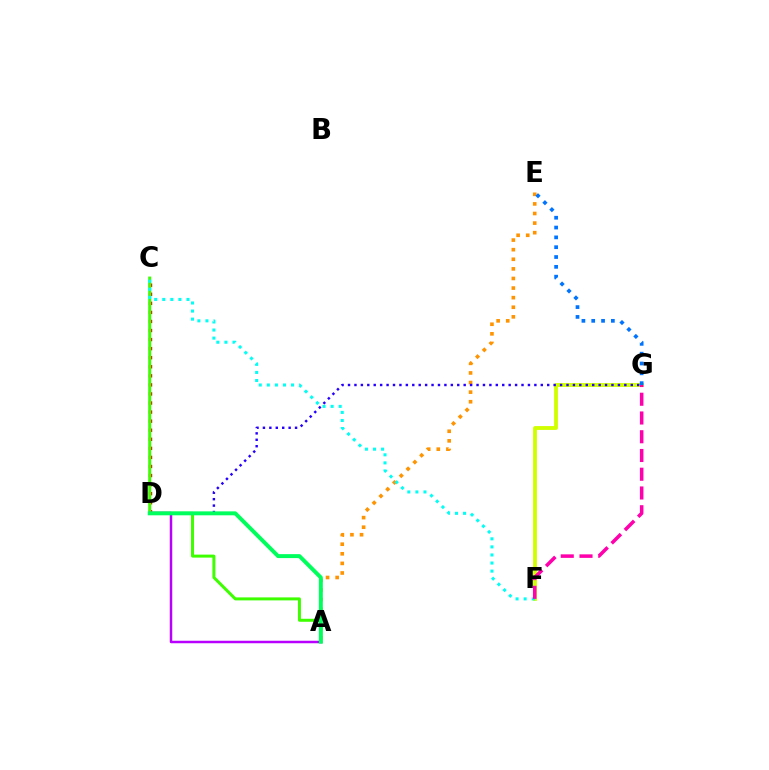{('C', 'D'): [{'color': '#ff0000', 'line_style': 'dotted', 'thickness': 2.46}], ('A', 'C'): [{'color': '#3dff00', 'line_style': 'solid', 'thickness': 2.15}], ('F', 'G'): [{'color': '#d1ff00', 'line_style': 'solid', 'thickness': 2.76}, {'color': '#ff00ac', 'line_style': 'dashed', 'thickness': 2.55}], ('A', 'E'): [{'color': '#ff9400', 'line_style': 'dotted', 'thickness': 2.61}], ('E', 'G'): [{'color': '#0074ff', 'line_style': 'dotted', 'thickness': 2.67}], ('D', 'G'): [{'color': '#2500ff', 'line_style': 'dotted', 'thickness': 1.75}], ('A', 'D'): [{'color': '#b900ff', 'line_style': 'solid', 'thickness': 1.79}, {'color': '#00ff5c', 'line_style': 'solid', 'thickness': 2.84}], ('C', 'F'): [{'color': '#00fff6', 'line_style': 'dotted', 'thickness': 2.19}]}